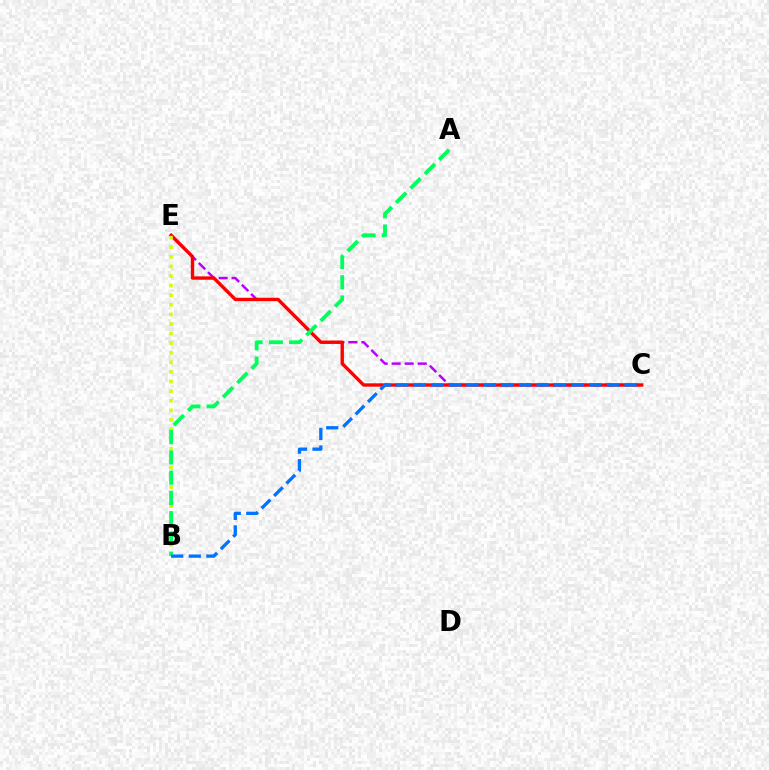{('C', 'E'): [{'color': '#b900ff', 'line_style': 'dashed', 'thickness': 1.77}, {'color': '#ff0000', 'line_style': 'solid', 'thickness': 2.44}], ('B', 'E'): [{'color': '#d1ff00', 'line_style': 'dotted', 'thickness': 2.61}], ('A', 'B'): [{'color': '#00ff5c', 'line_style': 'dashed', 'thickness': 2.75}], ('B', 'C'): [{'color': '#0074ff', 'line_style': 'dashed', 'thickness': 2.38}]}